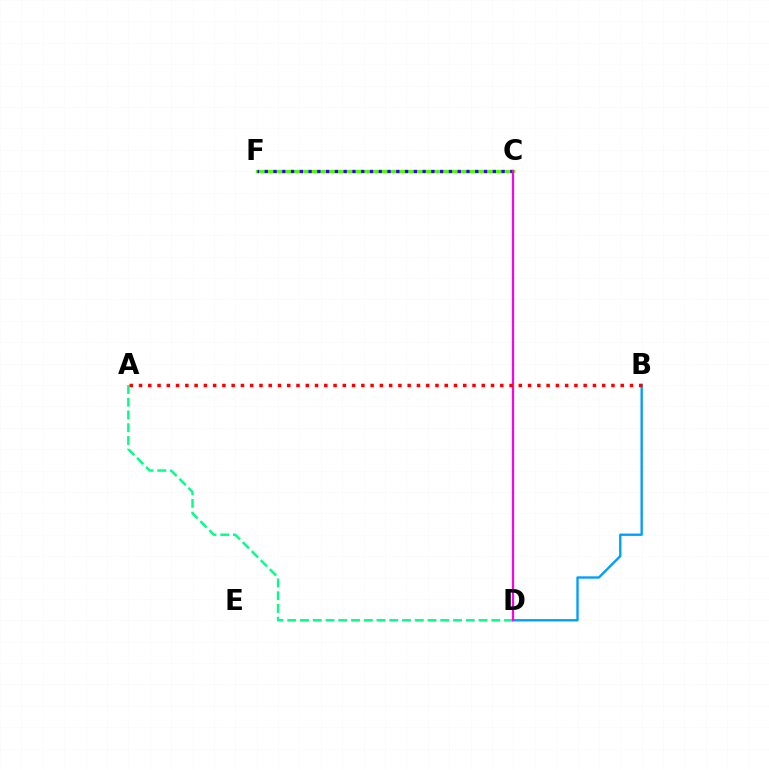{('A', 'D'): [{'color': '#00ff86', 'line_style': 'dashed', 'thickness': 1.73}], ('B', 'D'): [{'color': '#009eff', 'line_style': 'solid', 'thickness': 1.69}], ('C', 'F'): [{'color': '#4fff00', 'line_style': 'solid', 'thickness': 2.28}, {'color': '#3700ff', 'line_style': 'dotted', 'thickness': 2.38}], ('C', 'D'): [{'color': '#ffd500', 'line_style': 'dotted', 'thickness': 1.51}, {'color': '#ff00ed', 'line_style': 'solid', 'thickness': 1.58}], ('A', 'B'): [{'color': '#ff0000', 'line_style': 'dotted', 'thickness': 2.52}]}